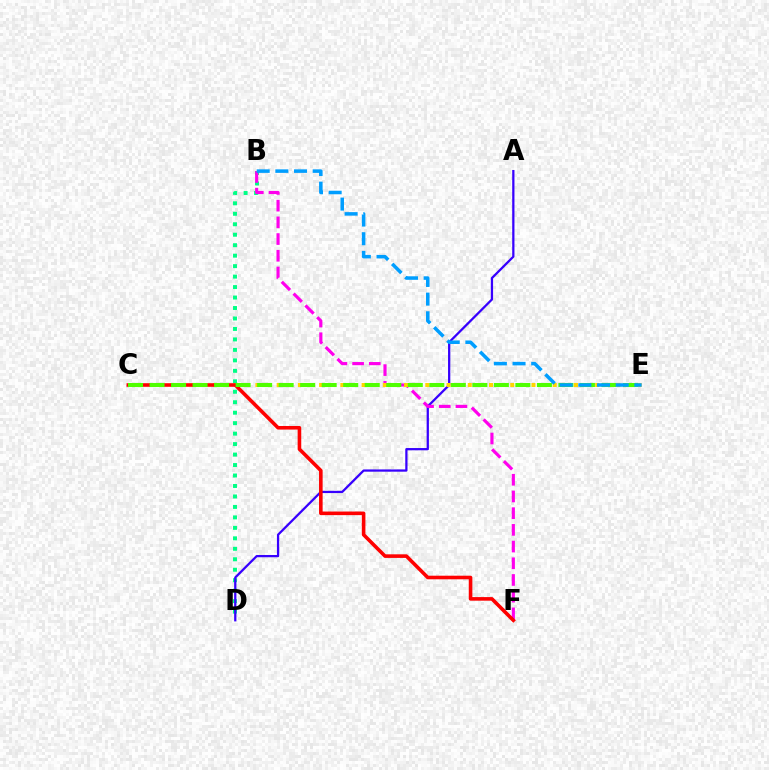{('B', 'D'): [{'color': '#00ff86', 'line_style': 'dotted', 'thickness': 2.84}], ('A', 'D'): [{'color': '#3700ff', 'line_style': 'solid', 'thickness': 1.62}], ('B', 'F'): [{'color': '#ff00ed', 'line_style': 'dashed', 'thickness': 2.27}], ('C', 'E'): [{'color': '#ffd500', 'line_style': 'dotted', 'thickness': 2.88}, {'color': '#4fff00', 'line_style': 'dashed', 'thickness': 2.92}], ('C', 'F'): [{'color': '#ff0000', 'line_style': 'solid', 'thickness': 2.59}], ('B', 'E'): [{'color': '#009eff', 'line_style': 'dashed', 'thickness': 2.54}]}